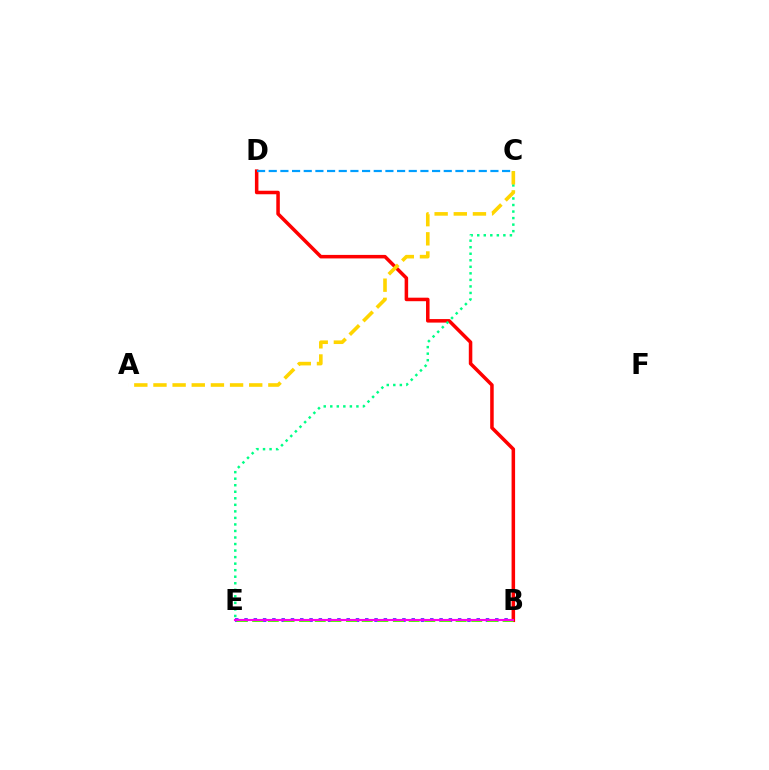{('B', 'D'): [{'color': '#ff0000', 'line_style': 'solid', 'thickness': 2.53}], ('B', 'E'): [{'color': '#3700ff', 'line_style': 'dotted', 'thickness': 2.52}, {'color': '#4fff00', 'line_style': 'dashed', 'thickness': 2.13}, {'color': '#ff00ed', 'line_style': 'solid', 'thickness': 1.52}], ('C', 'D'): [{'color': '#009eff', 'line_style': 'dashed', 'thickness': 1.59}], ('C', 'E'): [{'color': '#00ff86', 'line_style': 'dotted', 'thickness': 1.78}], ('A', 'C'): [{'color': '#ffd500', 'line_style': 'dashed', 'thickness': 2.6}]}